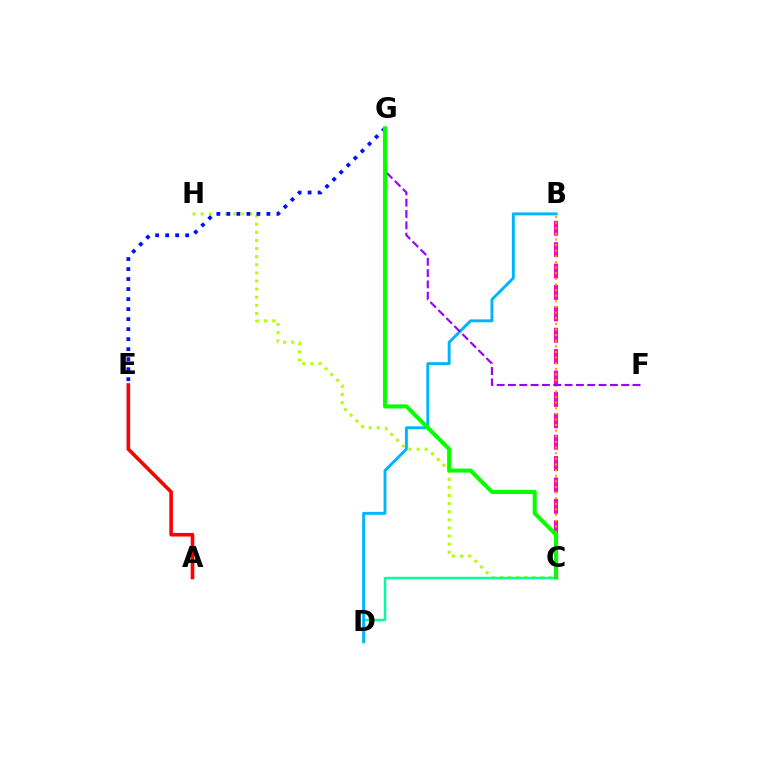{('B', 'C'): [{'color': '#ff00bd', 'line_style': 'dashed', 'thickness': 2.91}, {'color': '#ffa500', 'line_style': 'dotted', 'thickness': 1.53}], ('C', 'H'): [{'color': '#b3ff00', 'line_style': 'dotted', 'thickness': 2.2}], ('C', 'D'): [{'color': '#00ff9d', 'line_style': 'solid', 'thickness': 1.75}], ('A', 'E'): [{'color': '#ff0000', 'line_style': 'solid', 'thickness': 2.59}], ('E', 'G'): [{'color': '#0010ff', 'line_style': 'dotted', 'thickness': 2.72}], ('B', 'D'): [{'color': '#00b5ff', 'line_style': 'solid', 'thickness': 2.1}], ('F', 'G'): [{'color': '#9b00ff', 'line_style': 'dashed', 'thickness': 1.54}], ('C', 'G'): [{'color': '#08ff00', 'line_style': 'solid', 'thickness': 2.93}]}